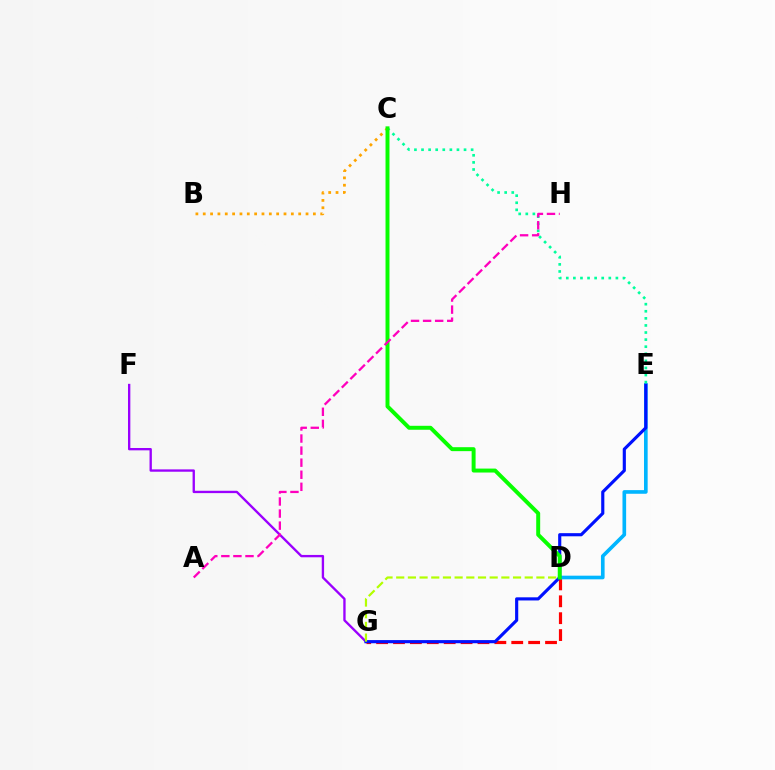{('F', 'G'): [{'color': '#9b00ff', 'line_style': 'solid', 'thickness': 1.69}], ('D', 'G'): [{'color': '#ff0000', 'line_style': 'dashed', 'thickness': 2.29}, {'color': '#b3ff00', 'line_style': 'dashed', 'thickness': 1.59}], ('B', 'C'): [{'color': '#ffa500', 'line_style': 'dotted', 'thickness': 1.99}], ('D', 'E'): [{'color': '#00b5ff', 'line_style': 'solid', 'thickness': 2.63}], ('E', 'G'): [{'color': '#0010ff', 'line_style': 'solid', 'thickness': 2.26}], ('C', 'E'): [{'color': '#00ff9d', 'line_style': 'dotted', 'thickness': 1.92}], ('C', 'D'): [{'color': '#08ff00', 'line_style': 'solid', 'thickness': 2.85}], ('A', 'H'): [{'color': '#ff00bd', 'line_style': 'dashed', 'thickness': 1.64}]}